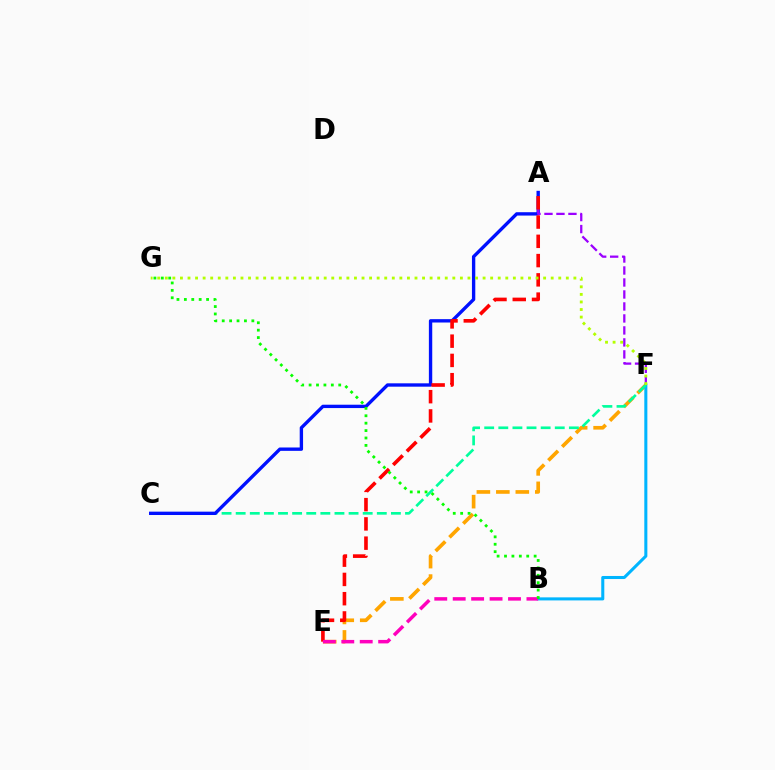{('E', 'F'): [{'color': '#ffa500', 'line_style': 'dashed', 'thickness': 2.64}], ('B', 'F'): [{'color': '#00b5ff', 'line_style': 'solid', 'thickness': 2.2}], ('C', 'F'): [{'color': '#00ff9d', 'line_style': 'dashed', 'thickness': 1.92}], ('A', 'C'): [{'color': '#0010ff', 'line_style': 'solid', 'thickness': 2.42}], ('A', 'F'): [{'color': '#9b00ff', 'line_style': 'dashed', 'thickness': 1.63}], ('A', 'E'): [{'color': '#ff0000', 'line_style': 'dashed', 'thickness': 2.62}], ('F', 'G'): [{'color': '#b3ff00', 'line_style': 'dotted', 'thickness': 2.06}], ('B', 'E'): [{'color': '#ff00bd', 'line_style': 'dashed', 'thickness': 2.5}], ('B', 'G'): [{'color': '#08ff00', 'line_style': 'dotted', 'thickness': 2.01}]}